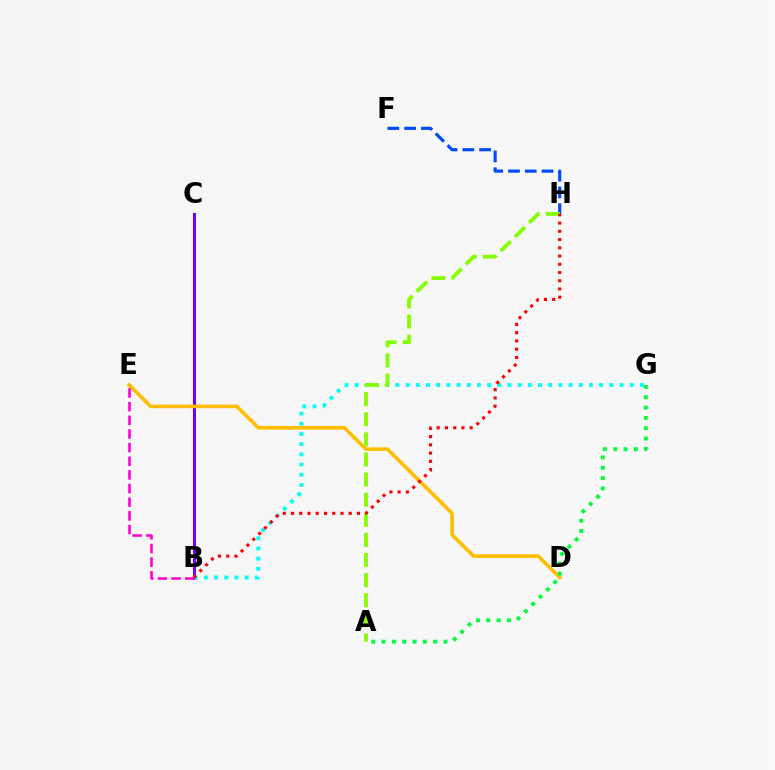{('B', 'C'): [{'color': '#7200ff', 'line_style': 'solid', 'thickness': 2.17}], ('B', 'G'): [{'color': '#00fff6', 'line_style': 'dotted', 'thickness': 2.77}], ('F', 'H'): [{'color': '#004bff', 'line_style': 'dashed', 'thickness': 2.28}], ('D', 'E'): [{'color': '#ffbd00', 'line_style': 'solid', 'thickness': 2.58}], ('B', 'E'): [{'color': '#ff00cf', 'line_style': 'dashed', 'thickness': 1.85}], ('A', 'G'): [{'color': '#00ff39', 'line_style': 'dotted', 'thickness': 2.8}], ('A', 'H'): [{'color': '#84ff00', 'line_style': 'dashed', 'thickness': 2.73}], ('B', 'H'): [{'color': '#ff0000', 'line_style': 'dotted', 'thickness': 2.24}]}